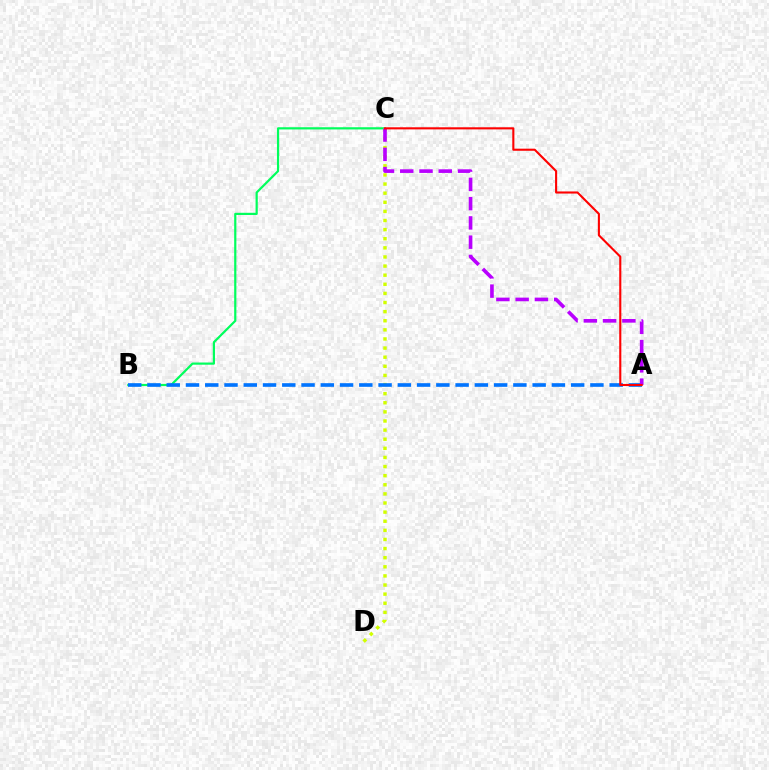{('B', 'C'): [{'color': '#00ff5c', 'line_style': 'solid', 'thickness': 1.58}], ('C', 'D'): [{'color': '#d1ff00', 'line_style': 'dotted', 'thickness': 2.48}], ('A', 'B'): [{'color': '#0074ff', 'line_style': 'dashed', 'thickness': 2.62}], ('A', 'C'): [{'color': '#b900ff', 'line_style': 'dashed', 'thickness': 2.62}, {'color': '#ff0000', 'line_style': 'solid', 'thickness': 1.51}]}